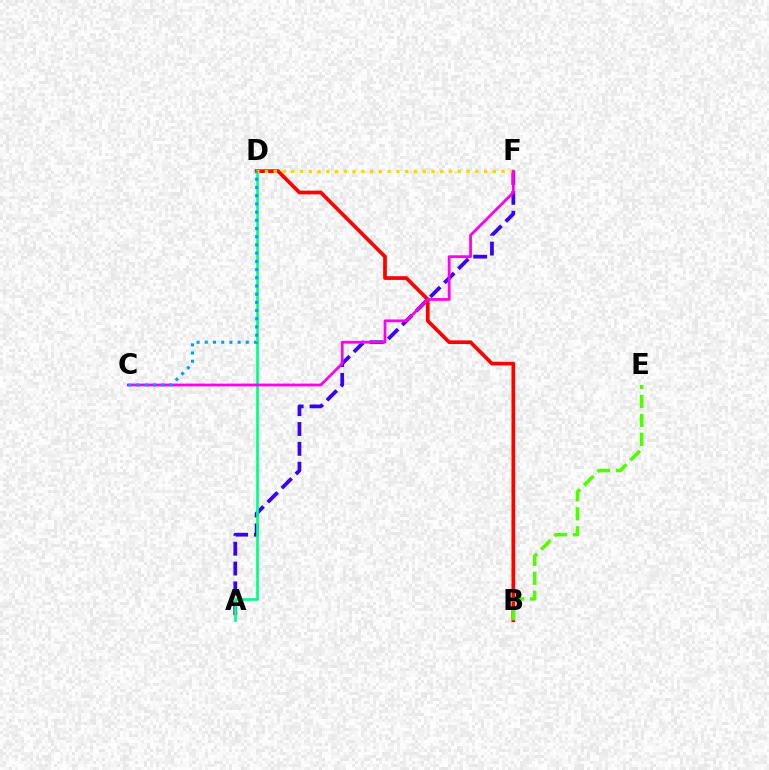{('A', 'F'): [{'color': '#3700ff', 'line_style': 'dashed', 'thickness': 2.7}], ('B', 'D'): [{'color': '#ff0000', 'line_style': 'solid', 'thickness': 2.66}], ('A', 'D'): [{'color': '#00ff86', 'line_style': 'solid', 'thickness': 1.93}], ('D', 'F'): [{'color': '#ffd500', 'line_style': 'dotted', 'thickness': 2.38}], ('C', 'F'): [{'color': '#ff00ed', 'line_style': 'solid', 'thickness': 2.0}], ('C', 'D'): [{'color': '#009eff', 'line_style': 'dotted', 'thickness': 2.23}], ('B', 'E'): [{'color': '#4fff00', 'line_style': 'dashed', 'thickness': 2.57}]}